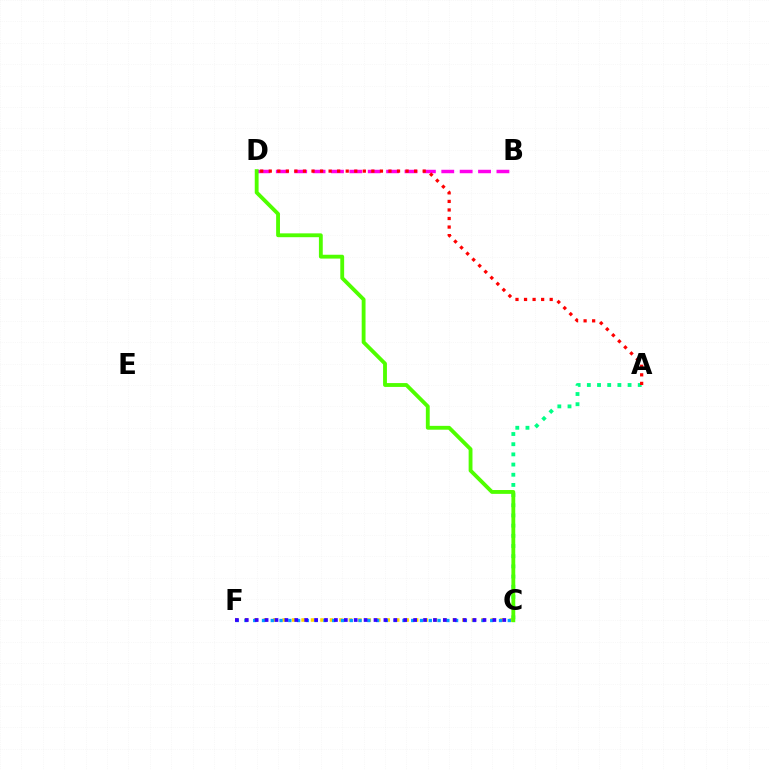{('C', 'F'): [{'color': '#ffd500', 'line_style': 'dotted', 'thickness': 2.57}, {'color': '#009eff', 'line_style': 'dotted', 'thickness': 2.39}, {'color': '#3700ff', 'line_style': 'dotted', 'thickness': 2.69}], ('A', 'C'): [{'color': '#00ff86', 'line_style': 'dotted', 'thickness': 2.77}], ('B', 'D'): [{'color': '#ff00ed', 'line_style': 'dashed', 'thickness': 2.5}], ('A', 'D'): [{'color': '#ff0000', 'line_style': 'dotted', 'thickness': 2.32}], ('C', 'D'): [{'color': '#4fff00', 'line_style': 'solid', 'thickness': 2.77}]}